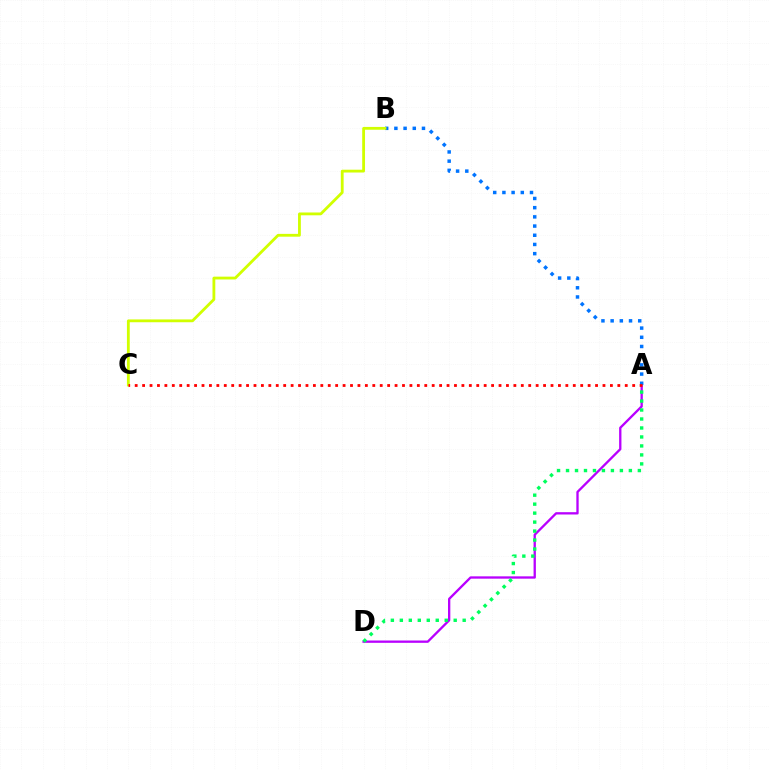{('A', 'D'): [{'color': '#b900ff', 'line_style': 'solid', 'thickness': 1.67}, {'color': '#00ff5c', 'line_style': 'dotted', 'thickness': 2.44}], ('A', 'B'): [{'color': '#0074ff', 'line_style': 'dotted', 'thickness': 2.5}], ('B', 'C'): [{'color': '#d1ff00', 'line_style': 'solid', 'thickness': 2.03}], ('A', 'C'): [{'color': '#ff0000', 'line_style': 'dotted', 'thickness': 2.02}]}